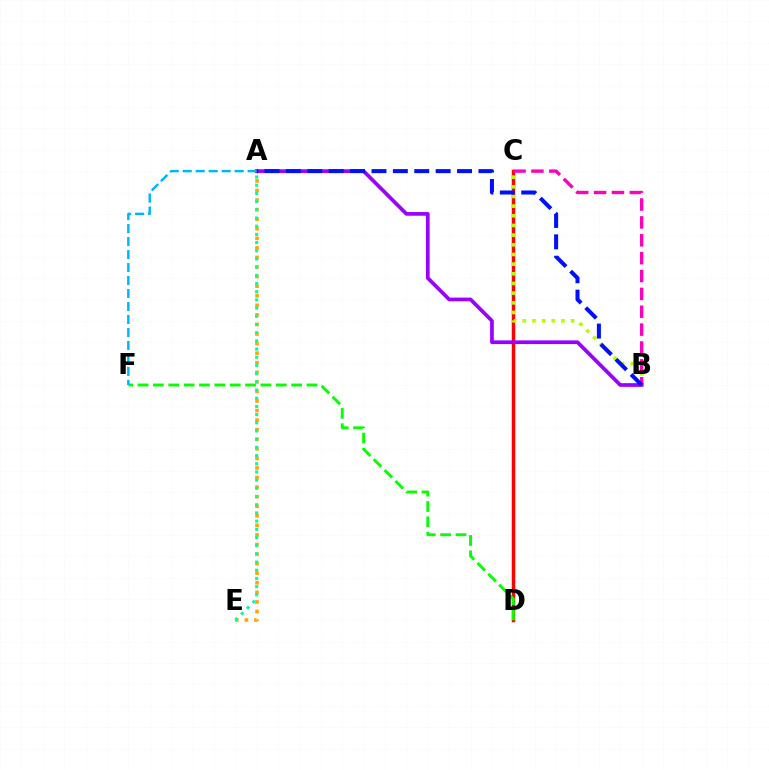{('C', 'D'): [{'color': '#ff0000', 'line_style': 'solid', 'thickness': 2.5}], ('B', 'C'): [{'color': '#b3ff00', 'line_style': 'dotted', 'thickness': 2.63}, {'color': '#ff00bd', 'line_style': 'dashed', 'thickness': 2.43}], ('A', 'E'): [{'color': '#ffa500', 'line_style': 'dotted', 'thickness': 2.6}, {'color': '#00ff9d', 'line_style': 'dotted', 'thickness': 2.23}], ('D', 'F'): [{'color': '#08ff00', 'line_style': 'dashed', 'thickness': 2.09}], ('A', 'B'): [{'color': '#9b00ff', 'line_style': 'solid', 'thickness': 2.67}, {'color': '#0010ff', 'line_style': 'dashed', 'thickness': 2.91}], ('A', 'F'): [{'color': '#00b5ff', 'line_style': 'dashed', 'thickness': 1.76}]}